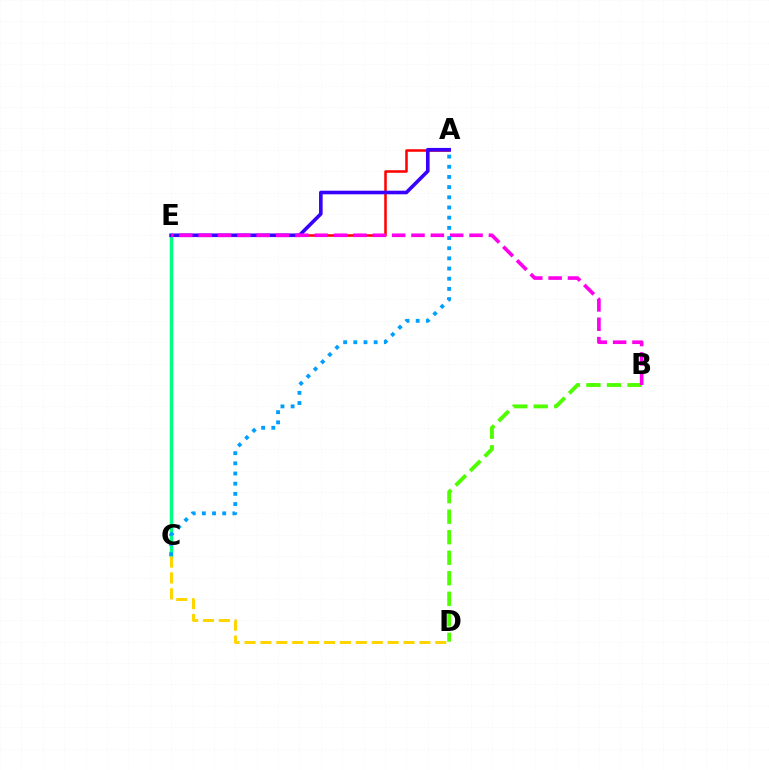{('A', 'E'): [{'color': '#ff0000', 'line_style': 'solid', 'thickness': 1.82}, {'color': '#3700ff', 'line_style': 'solid', 'thickness': 2.59}], ('C', 'E'): [{'color': '#00ff86', 'line_style': 'solid', 'thickness': 2.49}], ('C', 'D'): [{'color': '#ffd500', 'line_style': 'dashed', 'thickness': 2.16}], ('B', 'D'): [{'color': '#4fff00', 'line_style': 'dashed', 'thickness': 2.79}], ('B', 'E'): [{'color': '#ff00ed', 'line_style': 'dashed', 'thickness': 2.63}], ('A', 'C'): [{'color': '#009eff', 'line_style': 'dotted', 'thickness': 2.77}]}